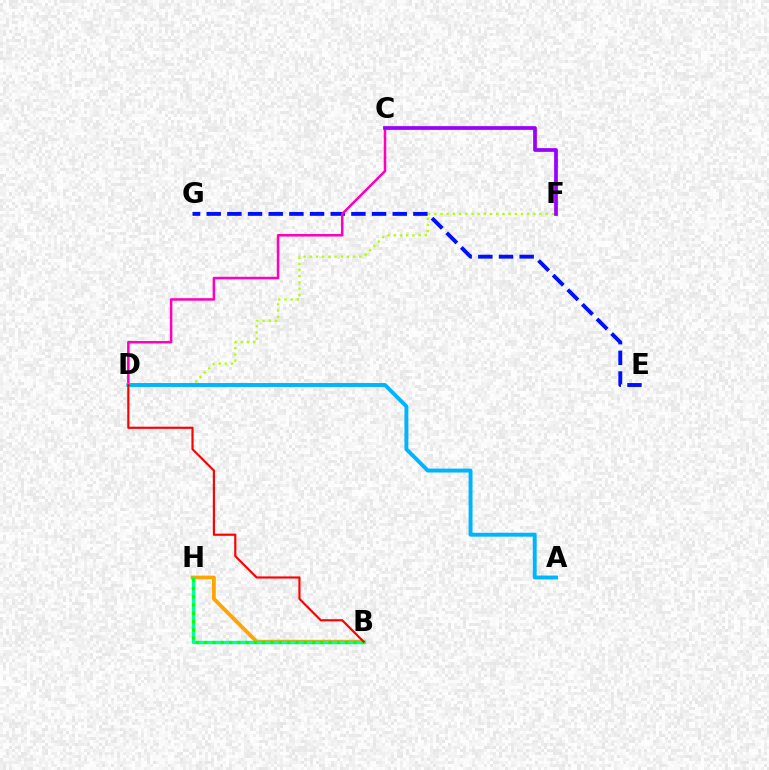{('E', 'G'): [{'color': '#0010ff', 'line_style': 'dashed', 'thickness': 2.81}], ('B', 'H'): [{'color': '#ffa500', 'line_style': 'solid', 'thickness': 2.71}, {'color': '#00ff9d', 'line_style': 'solid', 'thickness': 2.43}, {'color': '#08ff00', 'line_style': 'dotted', 'thickness': 2.25}], ('D', 'F'): [{'color': '#b3ff00', 'line_style': 'dotted', 'thickness': 1.68}], ('C', 'D'): [{'color': '#ff00bd', 'line_style': 'solid', 'thickness': 1.82}], ('C', 'F'): [{'color': '#9b00ff', 'line_style': 'solid', 'thickness': 2.69}], ('A', 'D'): [{'color': '#00b5ff', 'line_style': 'solid', 'thickness': 2.82}], ('B', 'D'): [{'color': '#ff0000', 'line_style': 'solid', 'thickness': 1.56}]}